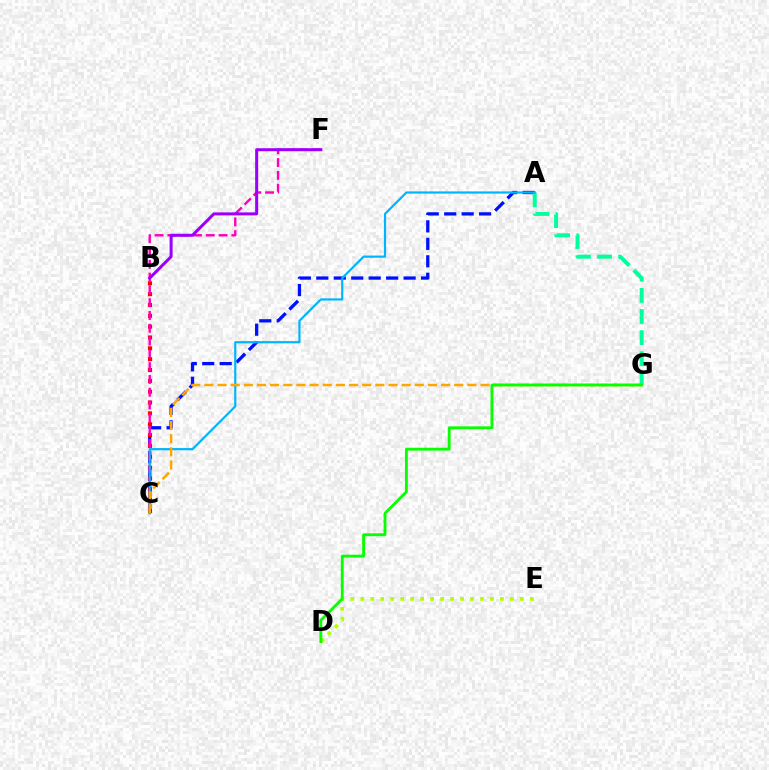{('A', 'C'): [{'color': '#0010ff', 'line_style': 'dashed', 'thickness': 2.37}, {'color': '#00b5ff', 'line_style': 'solid', 'thickness': 1.58}], ('A', 'G'): [{'color': '#00ff9d', 'line_style': 'dashed', 'thickness': 2.87}], ('B', 'C'): [{'color': '#ff0000', 'line_style': 'dotted', 'thickness': 2.95}], ('C', 'F'): [{'color': '#ff00bd', 'line_style': 'dashed', 'thickness': 1.74}], ('B', 'F'): [{'color': '#9b00ff', 'line_style': 'solid', 'thickness': 2.18}], ('D', 'E'): [{'color': '#b3ff00', 'line_style': 'dotted', 'thickness': 2.71}], ('C', 'G'): [{'color': '#ffa500', 'line_style': 'dashed', 'thickness': 1.79}], ('D', 'G'): [{'color': '#08ff00', 'line_style': 'solid', 'thickness': 2.06}]}